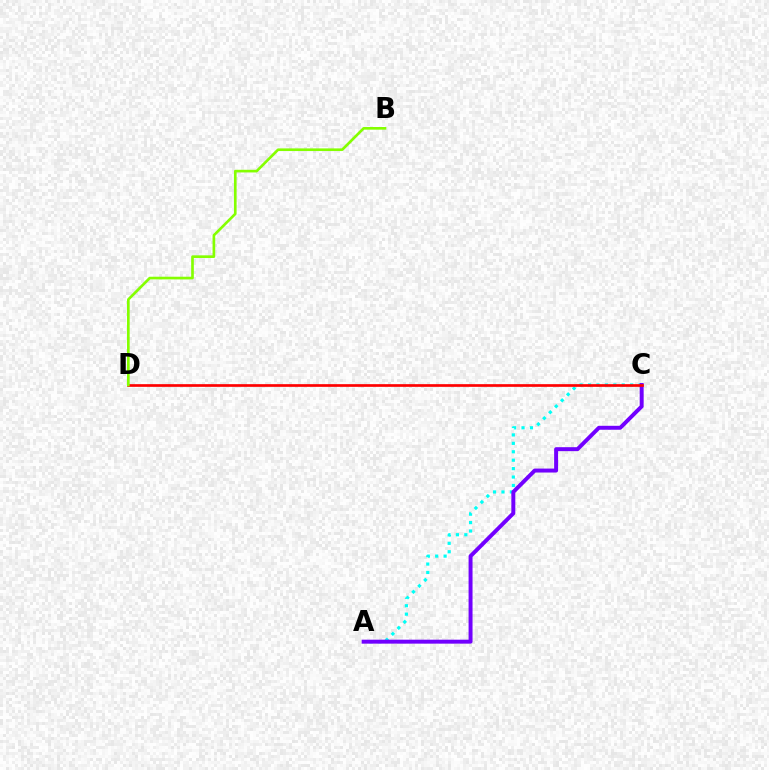{('A', 'C'): [{'color': '#00fff6', 'line_style': 'dotted', 'thickness': 2.29}, {'color': '#7200ff', 'line_style': 'solid', 'thickness': 2.85}], ('C', 'D'): [{'color': '#ff0000', 'line_style': 'solid', 'thickness': 1.93}], ('B', 'D'): [{'color': '#84ff00', 'line_style': 'solid', 'thickness': 1.91}]}